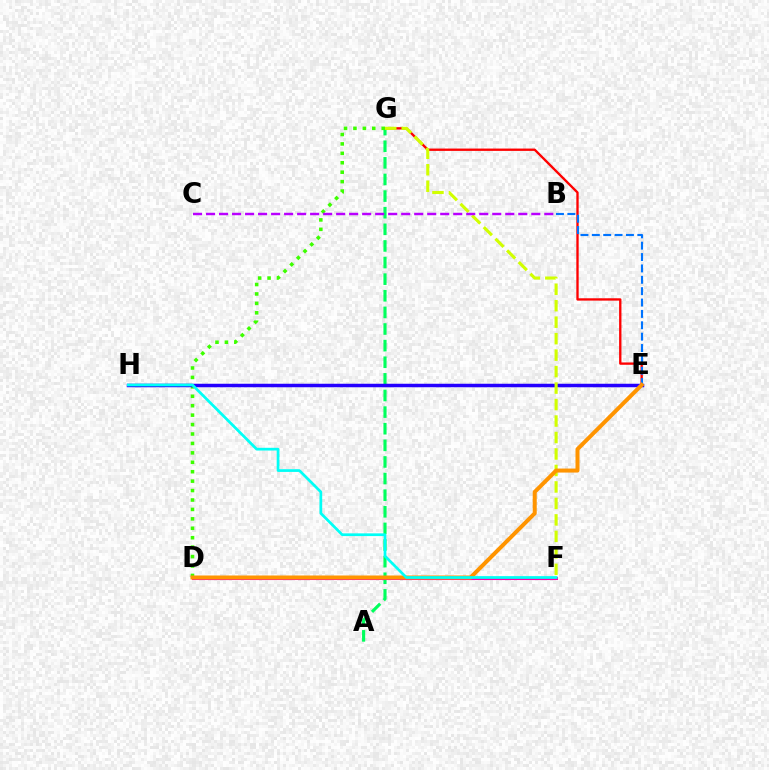{('A', 'G'): [{'color': '#00ff5c', 'line_style': 'dashed', 'thickness': 2.26}], ('E', 'G'): [{'color': '#ff0000', 'line_style': 'solid', 'thickness': 1.68}], ('D', 'G'): [{'color': '#3dff00', 'line_style': 'dotted', 'thickness': 2.56}], ('E', 'H'): [{'color': '#2500ff', 'line_style': 'solid', 'thickness': 2.52}], ('D', 'F'): [{'color': '#ff00ac', 'line_style': 'solid', 'thickness': 2.22}], ('B', 'E'): [{'color': '#0074ff', 'line_style': 'dashed', 'thickness': 1.54}], ('F', 'G'): [{'color': '#d1ff00', 'line_style': 'dashed', 'thickness': 2.24}], ('D', 'E'): [{'color': '#ff9400', 'line_style': 'solid', 'thickness': 2.89}], ('B', 'C'): [{'color': '#b900ff', 'line_style': 'dashed', 'thickness': 1.77}], ('F', 'H'): [{'color': '#00fff6', 'line_style': 'solid', 'thickness': 1.96}]}